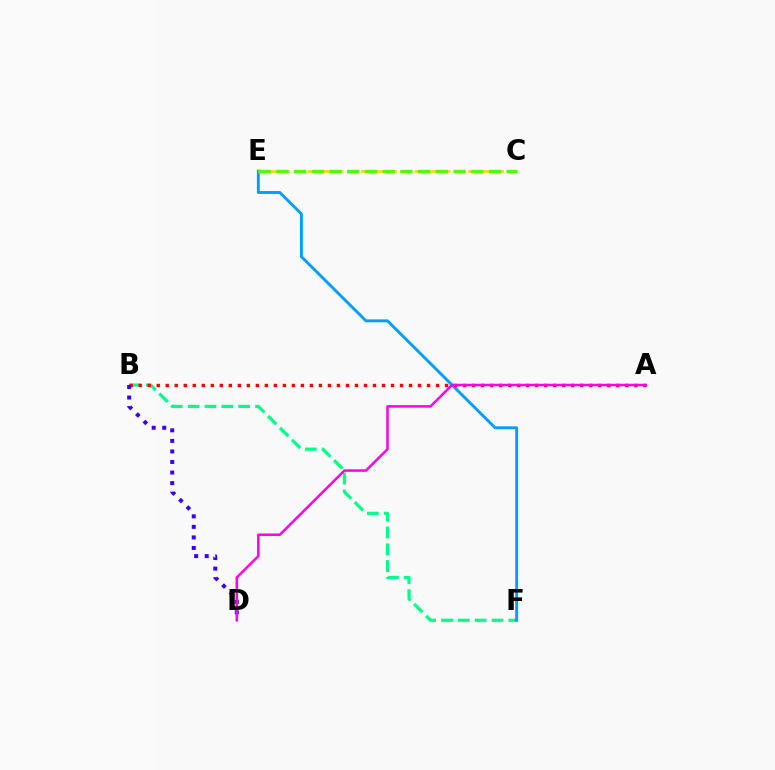{('B', 'F'): [{'color': '#00ff86', 'line_style': 'dashed', 'thickness': 2.29}], ('E', 'F'): [{'color': '#009eff', 'line_style': 'solid', 'thickness': 2.09}], ('C', 'E'): [{'color': '#ffd500', 'line_style': 'dashed', 'thickness': 1.82}, {'color': '#4fff00', 'line_style': 'dashed', 'thickness': 2.41}], ('A', 'B'): [{'color': '#ff0000', 'line_style': 'dotted', 'thickness': 2.45}], ('B', 'D'): [{'color': '#3700ff', 'line_style': 'dotted', 'thickness': 2.87}], ('A', 'D'): [{'color': '#ff00ed', 'line_style': 'solid', 'thickness': 1.81}]}